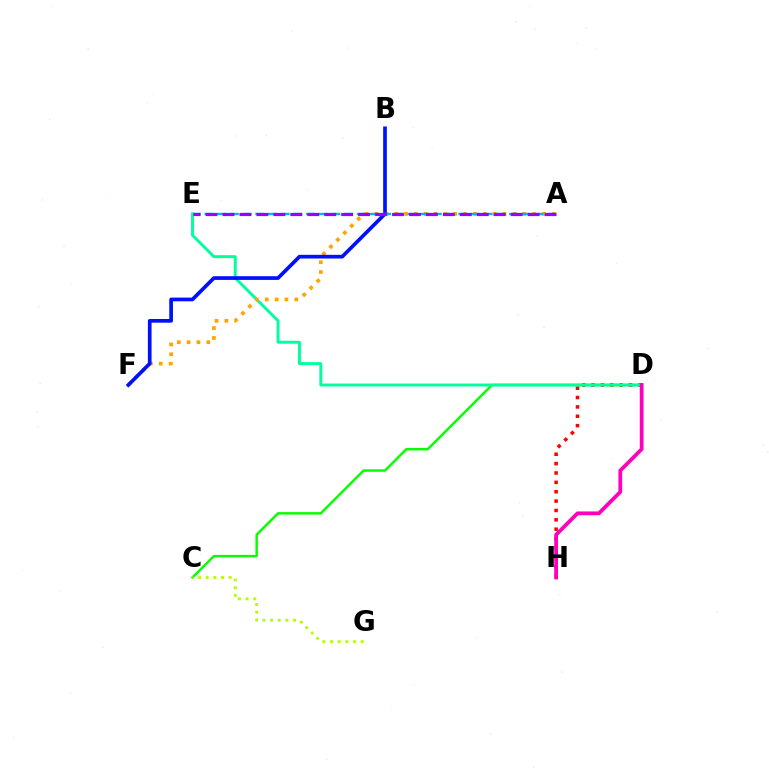{('C', 'D'): [{'color': '#08ff00', 'line_style': 'solid', 'thickness': 1.77}], ('D', 'H'): [{'color': '#ff0000', 'line_style': 'dotted', 'thickness': 2.54}, {'color': '#ff00bd', 'line_style': 'solid', 'thickness': 2.72}], ('C', 'G'): [{'color': '#b3ff00', 'line_style': 'dotted', 'thickness': 2.08}], ('D', 'E'): [{'color': '#00ff9d', 'line_style': 'solid', 'thickness': 2.12}], ('A', 'F'): [{'color': '#ffa500', 'line_style': 'dotted', 'thickness': 2.68}], ('B', 'F'): [{'color': '#0010ff', 'line_style': 'solid', 'thickness': 2.66}], ('A', 'E'): [{'color': '#00b5ff', 'line_style': 'dashed', 'thickness': 1.72}, {'color': '#9b00ff', 'line_style': 'dashed', 'thickness': 2.3}]}